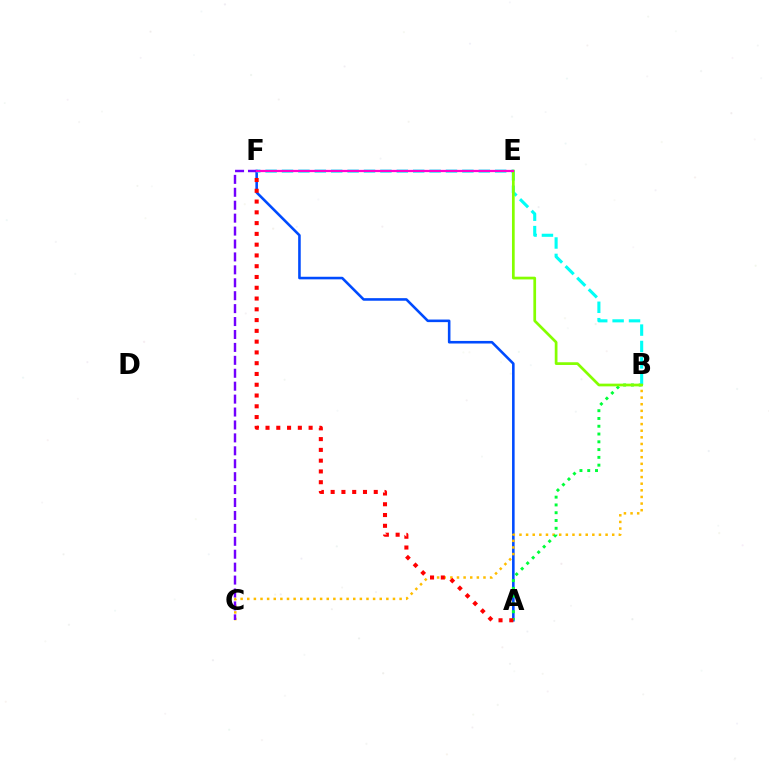{('A', 'F'): [{'color': '#004bff', 'line_style': 'solid', 'thickness': 1.86}, {'color': '#ff0000', 'line_style': 'dotted', 'thickness': 2.93}], ('B', 'C'): [{'color': '#ffbd00', 'line_style': 'dotted', 'thickness': 1.8}], ('C', 'F'): [{'color': '#7200ff', 'line_style': 'dashed', 'thickness': 1.76}], ('A', 'B'): [{'color': '#00ff39', 'line_style': 'dotted', 'thickness': 2.11}], ('B', 'F'): [{'color': '#00fff6', 'line_style': 'dashed', 'thickness': 2.23}], ('B', 'E'): [{'color': '#84ff00', 'line_style': 'solid', 'thickness': 1.96}], ('E', 'F'): [{'color': '#ff00cf', 'line_style': 'solid', 'thickness': 1.61}]}